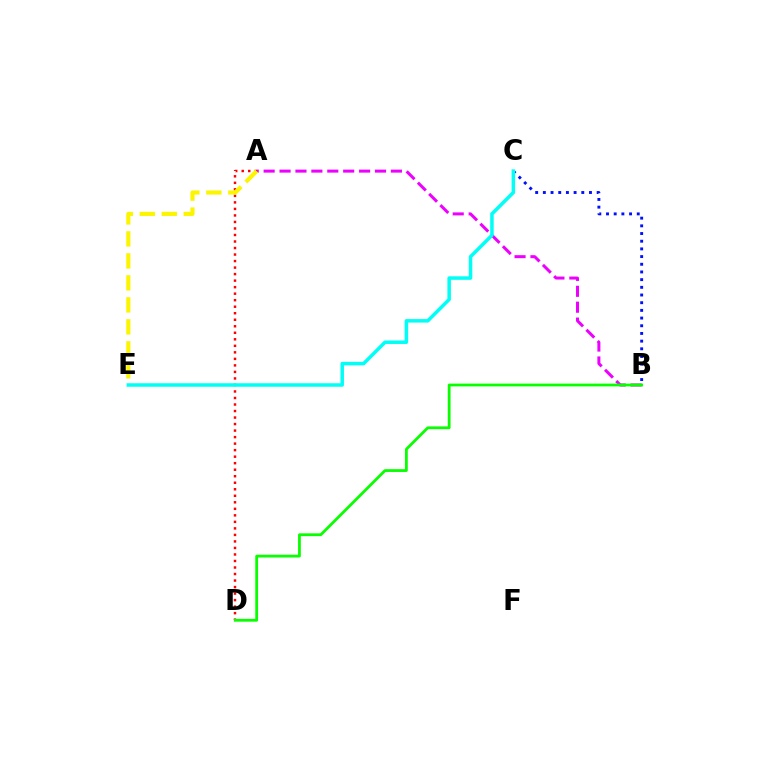{('B', 'C'): [{'color': '#0010ff', 'line_style': 'dotted', 'thickness': 2.09}], ('A', 'B'): [{'color': '#ee00ff', 'line_style': 'dashed', 'thickness': 2.16}], ('A', 'D'): [{'color': '#ff0000', 'line_style': 'dotted', 'thickness': 1.77}], ('A', 'E'): [{'color': '#fcf500', 'line_style': 'dashed', 'thickness': 2.99}], ('B', 'D'): [{'color': '#08ff00', 'line_style': 'solid', 'thickness': 2.0}], ('C', 'E'): [{'color': '#00fff6', 'line_style': 'solid', 'thickness': 2.52}]}